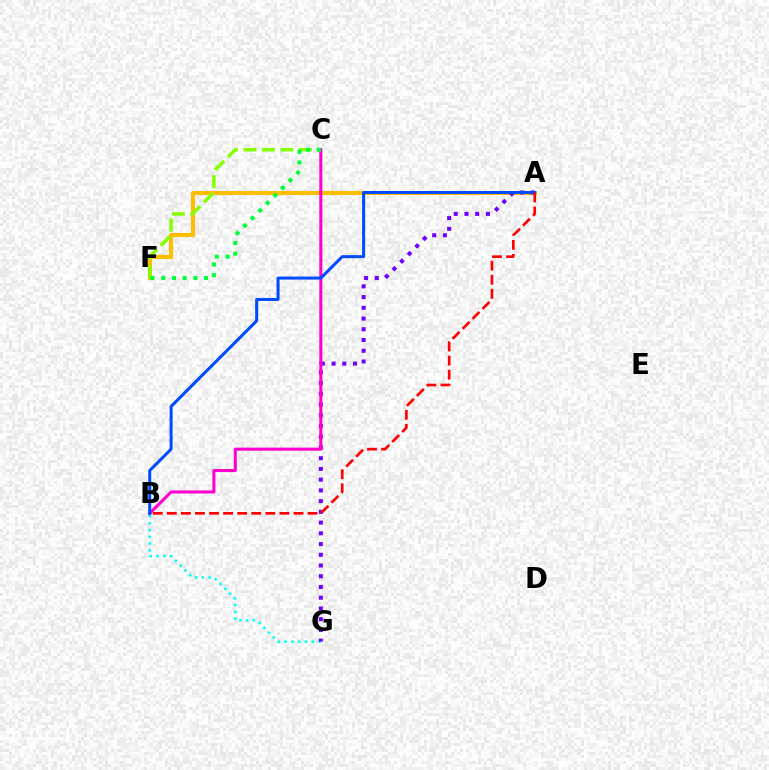{('B', 'G'): [{'color': '#00fff6', 'line_style': 'dotted', 'thickness': 1.84}], ('A', 'F'): [{'color': '#ffbd00', 'line_style': 'solid', 'thickness': 2.95}], ('C', 'F'): [{'color': '#84ff00', 'line_style': 'dashed', 'thickness': 2.51}, {'color': '#00ff39', 'line_style': 'dotted', 'thickness': 2.91}], ('A', 'G'): [{'color': '#7200ff', 'line_style': 'dotted', 'thickness': 2.92}], ('B', 'C'): [{'color': '#ff00cf', 'line_style': 'solid', 'thickness': 2.21}], ('A', 'B'): [{'color': '#004bff', 'line_style': 'solid', 'thickness': 2.18}, {'color': '#ff0000', 'line_style': 'dashed', 'thickness': 1.91}]}